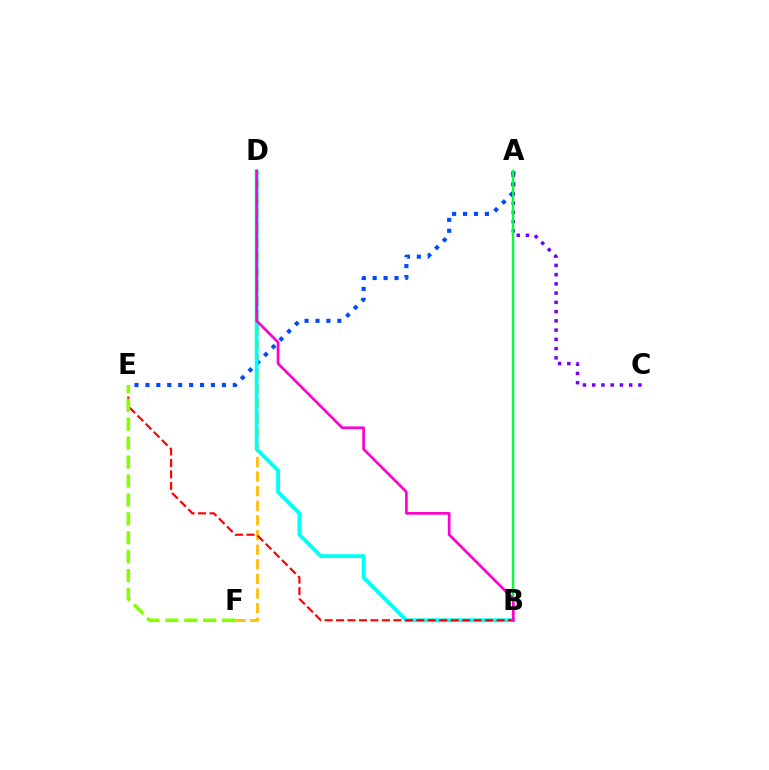{('D', 'F'): [{'color': '#ffbd00', 'line_style': 'dashed', 'thickness': 1.99}], ('A', 'E'): [{'color': '#004bff', 'line_style': 'dotted', 'thickness': 2.97}], ('A', 'C'): [{'color': '#7200ff', 'line_style': 'dotted', 'thickness': 2.51}], ('A', 'B'): [{'color': '#00ff39', 'line_style': 'solid', 'thickness': 1.72}], ('B', 'D'): [{'color': '#00fff6', 'line_style': 'solid', 'thickness': 2.78}, {'color': '#ff00cf', 'line_style': 'solid', 'thickness': 1.94}], ('B', 'E'): [{'color': '#ff0000', 'line_style': 'dashed', 'thickness': 1.56}], ('E', 'F'): [{'color': '#84ff00', 'line_style': 'dashed', 'thickness': 2.57}]}